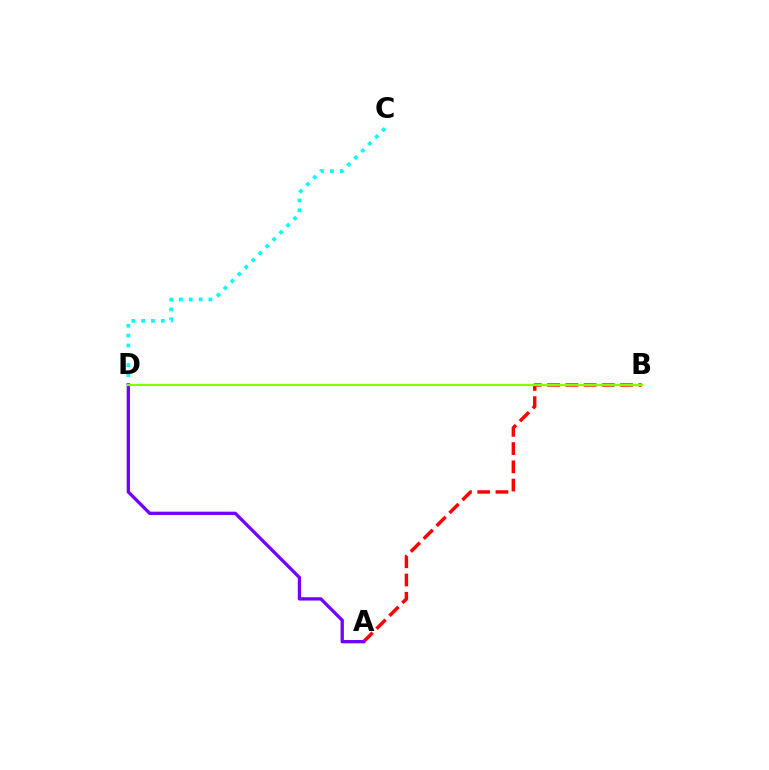{('A', 'B'): [{'color': '#ff0000', 'line_style': 'dashed', 'thickness': 2.48}], ('C', 'D'): [{'color': '#00fff6', 'line_style': 'dotted', 'thickness': 2.68}], ('A', 'D'): [{'color': '#7200ff', 'line_style': 'solid', 'thickness': 2.38}], ('B', 'D'): [{'color': '#84ff00', 'line_style': 'solid', 'thickness': 1.64}]}